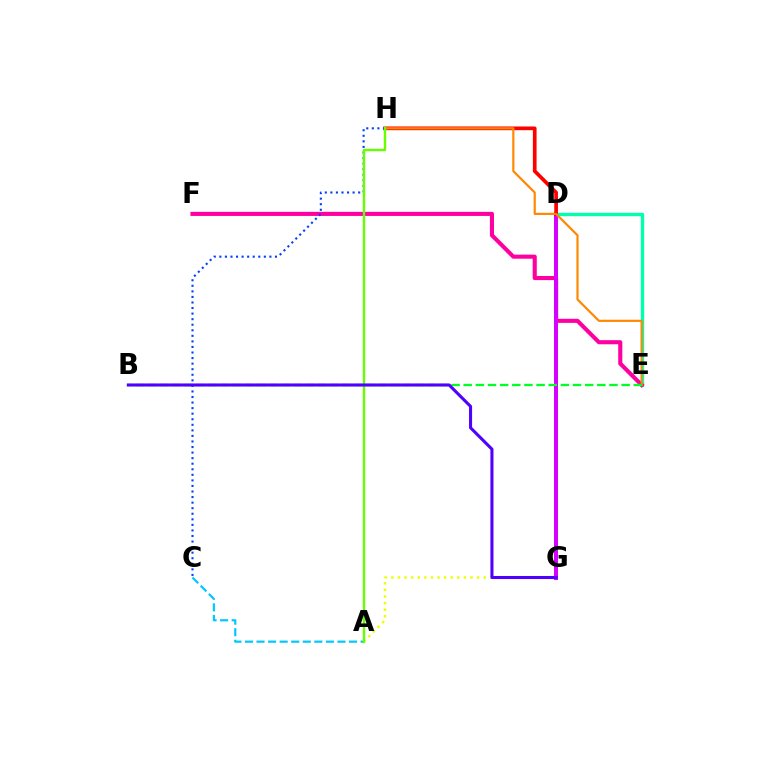{('D', 'E'): [{'color': '#00ffaf', 'line_style': 'solid', 'thickness': 2.42}], ('E', 'F'): [{'color': '#ff00a0', 'line_style': 'solid', 'thickness': 2.95}], ('D', 'G'): [{'color': '#d600ff', 'line_style': 'solid', 'thickness': 2.87}], ('A', 'C'): [{'color': '#00c7ff', 'line_style': 'dashed', 'thickness': 1.57}], ('A', 'G'): [{'color': '#eeff00', 'line_style': 'dotted', 'thickness': 1.79}], ('D', 'H'): [{'color': '#ff0000', 'line_style': 'solid', 'thickness': 2.66}], ('E', 'H'): [{'color': '#ff8800', 'line_style': 'solid', 'thickness': 1.57}], ('C', 'H'): [{'color': '#003fff', 'line_style': 'dotted', 'thickness': 1.51}], ('A', 'H'): [{'color': '#66ff00', 'line_style': 'solid', 'thickness': 1.73}], ('B', 'E'): [{'color': '#00ff27', 'line_style': 'dashed', 'thickness': 1.65}], ('B', 'G'): [{'color': '#4f00ff', 'line_style': 'solid', 'thickness': 2.2}]}